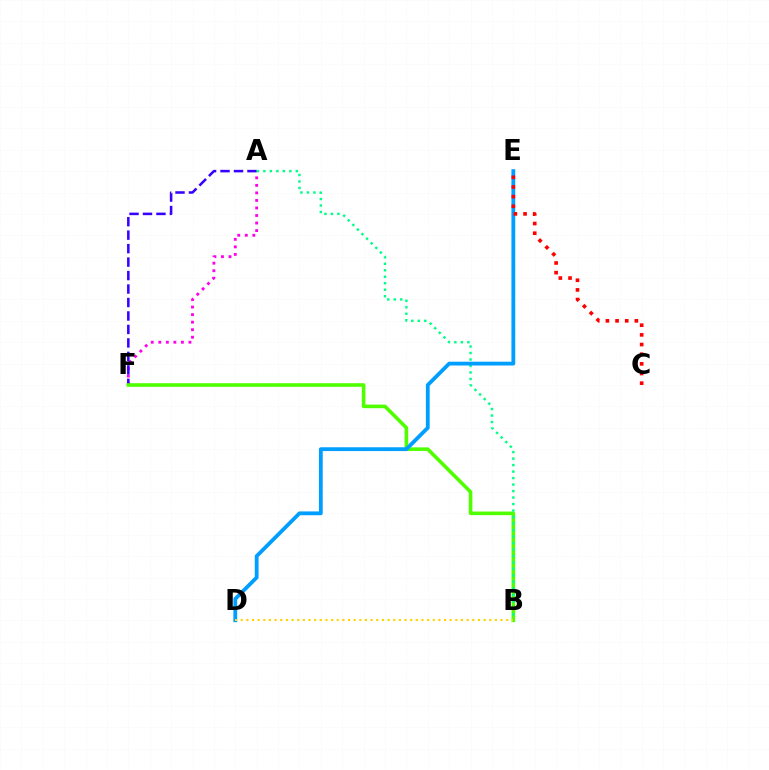{('A', 'F'): [{'color': '#ff00ed', 'line_style': 'dotted', 'thickness': 2.05}, {'color': '#3700ff', 'line_style': 'dashed', 'thickness': 1.83}], ('B', 'F'): [{'color': '#4fff00', 'line_style': 'solid', 'thickness': 2.59}], ('A', 'B'): [{'color': '#00ff86', 'line_style': 'dotted', 'thickness': 1.76}], ('D', 'E'): [{'color': '#009eff', 'line_style': 'solid', 'thickness': 2.74}], ('C', 'E'): [{'color': '#ff0000', 'line_style': 'dotted', 'thickness': 2.62}], ('B', 'D'): [{'color': '#ffd500', 'line_style': 'dotted', 'thickness': 1.53}]}